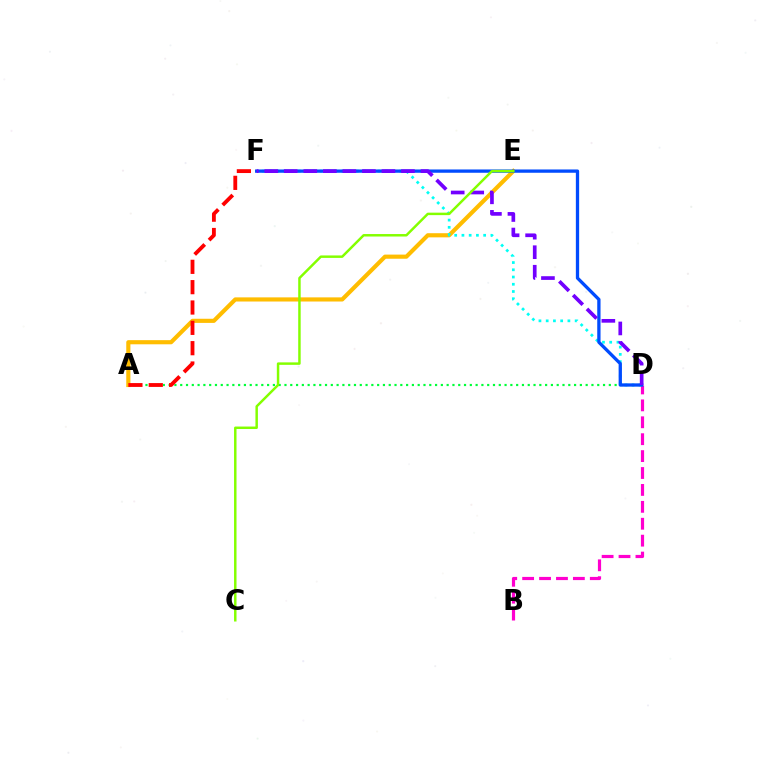{('A', 'D'): [{'color': '#00ff39', 'line_style': 'dotted', 'thickness': 1.57}], ('B', 'D'): [{'color': '#ff00cf', 'line_style': 'dashed', 'thickness': 2.3}], ('A', 'E'): [{'color': '#ffbd00', 'line_style': 'solid', 'thickness': 2.98}], ('D', 'F'): [{'color': '#00fff6', 'line_style': 'dotted', 'thickness': 1.97}, {'color': '#004bff', 'line_style': 'solid', 'thickness': 2.37}, {'color': '#7200ff', 'line_style': 'dashed', 'thickness': 2.65}], ('C', 'E'): [{'color': '#84ff00', 'line_style': 'solid', 'thickness': 1.78}], ('A', 'F'): [{'color': '#ff0000', 'line_style': 'dashed', 'thickness': 2.76}]}